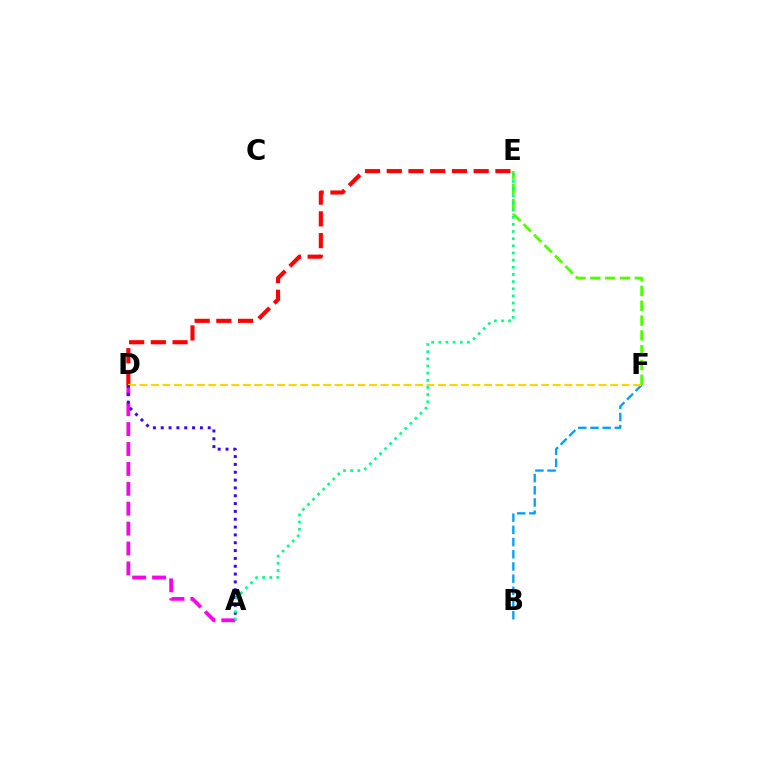{('D', 'E'): [{'color': '#ff0000', 'line_style': 'dashed', 'thickness': 2.95}], ('A', 'D'): [{'color': '#ff00ed', 'line_style': 'dashed', 'thickness': 2.7}, {'color': '#3700ff', 'line_style': 'dotted', 'thickness': 2.13}], ('B', 'F'): [{'color': '#009eff', 'line_style': 'dashed', 'thickness': 1.66}], ('E', 'F'): [{'color': '#4fff00', 'line_style': 'dashed', 'thickness': 2.01}], ('D', 'F'): [{'color': '#ffd500', 'line_style': 'dashed', 'thickness': 1.56}], ('A', 'E'): [{'color': '#00ff86', 'line_style': 'dotted', 'thickness': 1.94}]}